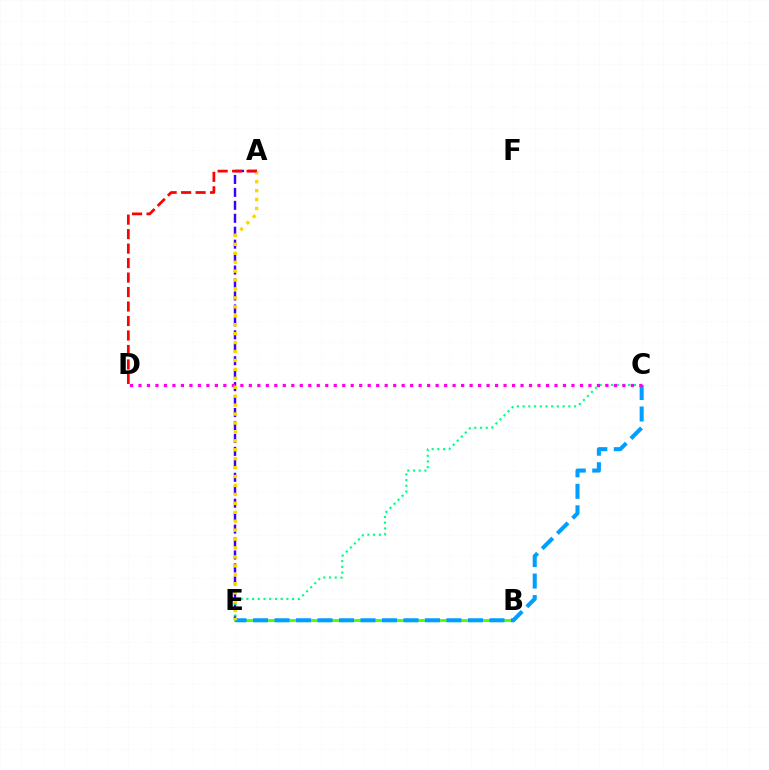{('B', 'E'): [{'color': '#4fff00', 'line_style': 'solid', 'thickness': 2.07}], ('C', 'E'): [{'color': '#009eff', 'line_style': 'dashed', 'thickness': 2.92}, {'color': '#00ff86', 'line_style': 'dotted', 'thickness': 1.55}], ('A', 'E'): [{'color': '#3700ff', 'line_style': 'dashed', 'thickness': 1.76}, {'color': '#ffd500', 'line_style': 'dotted', 'thickness': 2.43}], ('C', 'D'): [{'color': '#ff00ed', 'line_style': 'dotted', 'thickness': 2.31}], ('A', 'D'): [{'color': '#ff0000', 'line_style': 'dashed', 'thickness': 1.97}]}